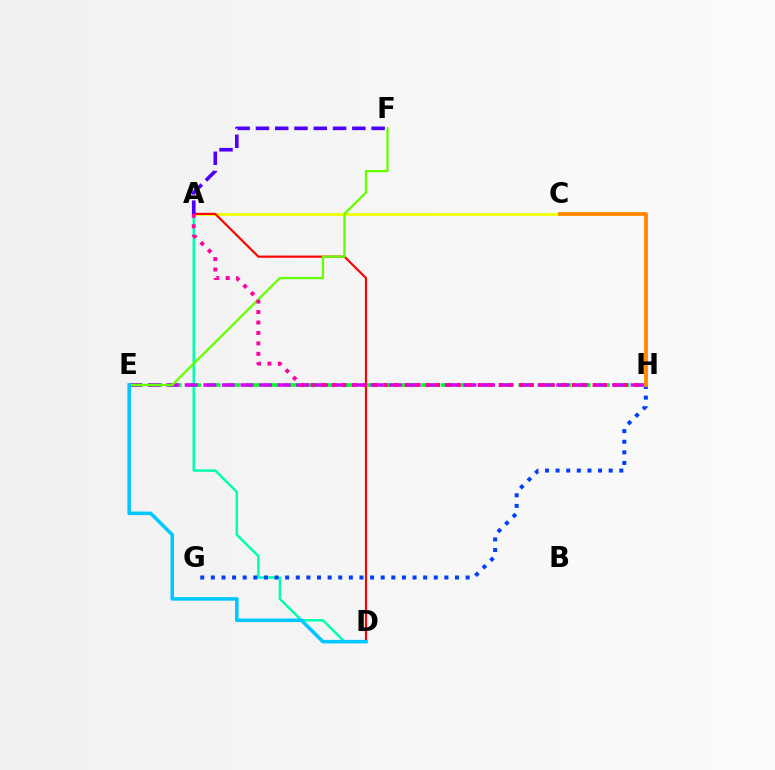{('A', 'C'): [{'color': '#eeff00', 'line_style': 'solid', 'thickness': 1.97}], ('E', 'H'): [{'color': '#00ff27', 'line_style': 'dashed', 'thickness': 2.65}, {'color': '#d600ff', 'line_style': 'dashed', 'thickness': 2.52}], ('A', 'D'): [{'color': '#00ffaf', 'line_style': 'solid', 'thickness': 1.79}, {'color': '#ff0000', 'line_style': 'solid', 'thickness': 1.56}], ('A', 'F'): [{'color': '#4f00ff', 'line_style': 'dashed', 'thickness': 2.62}], ('G', 'H'): [{'color': '#003fff', 'line_style': 'dotted', 'thickness': 2.88}], ('E', 'F'): [{'color': '#66ff00', 'line_style': 'solid', 'thickness': 1.65}], ('A', 'H'): [{'color': '#ff00a0', 'line_style': 'dotted', 'thickness': 2.84}], ('C', 'H'): [{'color': '#ff8800', 'line_style': 'solid', 'thickness': 2.74}], ('D', 'E'): [{'color': '#00c7ff', 'line_style': 'solid', 'thickness': 2.55}]}